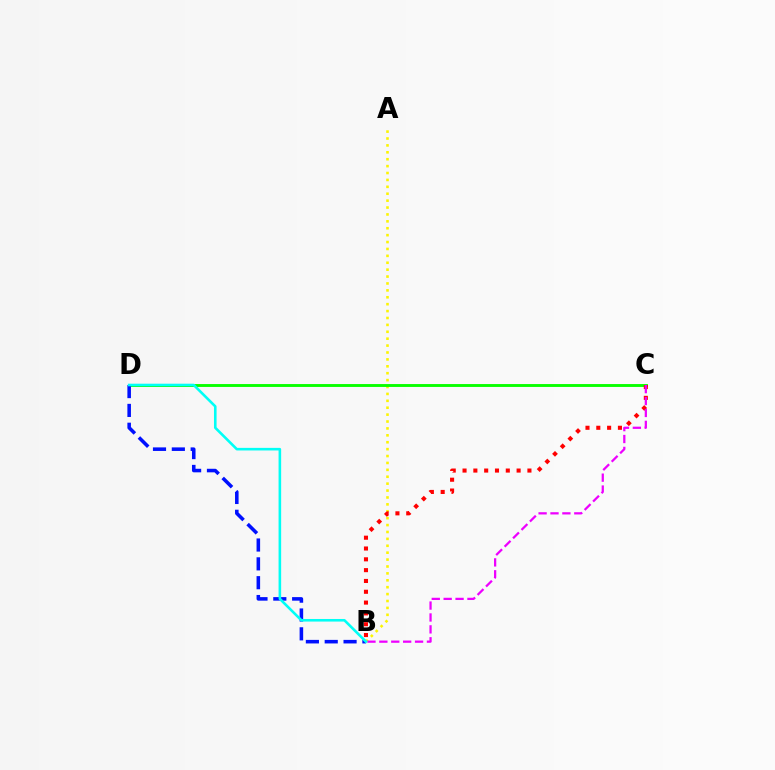{('A', 'B'): [{'color': '#fcf500', 'line_style': 'dotted', 'thickness': 1.88}], ('C', 'D'): [{'color': '#08ff00', 'line_style': 'solid', 'thickness': 2.08}], ('B', 'C'): [{'color': '#ff0000', 'line_style': 'dotted', 'thickness': 2.94}, {'color': '#ee00ff', 'line_style': 'dashed', 'thickness': 1.62}], ('B', 'D'): [{'color': '#0010ff', 'line_style': 'dashed', 'thickness': 2.56}, {'color': '#00fff6', 'line_style': 'solid', 'thickness': 1.87}]}